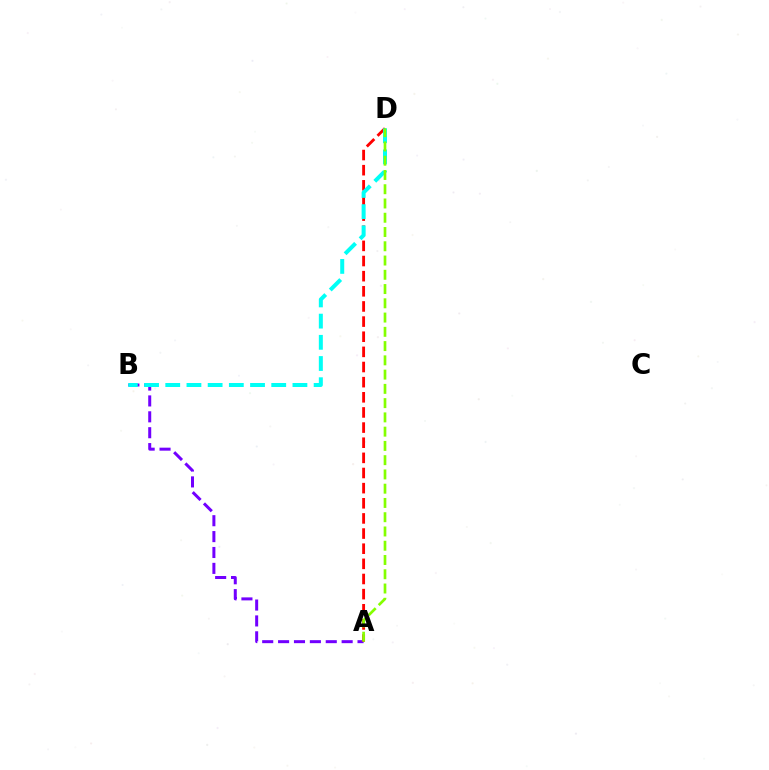{('A', 'B'): [{'color': '#7200ff', 'line_style': 'dashed', 'thickness': 2.16}], ('A', 'D'): [{'color': '#ff0000', 'line_style': 'dashed', 'thickness': 2.06}, {'color': '#84ff00', 'line_style': 'dashed', 'thickness': 1.94}], ('B', 'D'): [{'color': '#00fff6', 'line_style': 'dashed', 'thickness': 2.88}]}